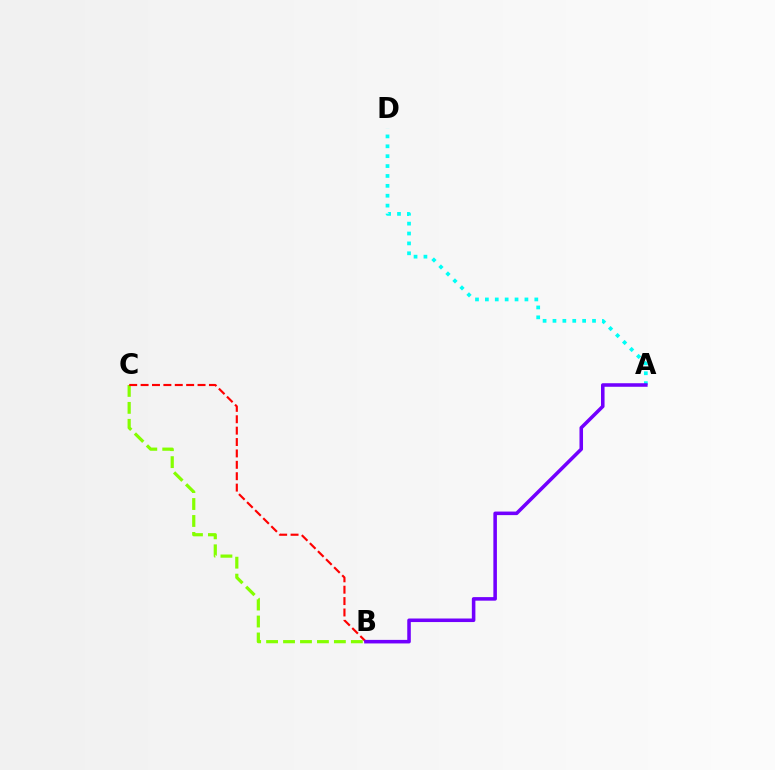{('B', 'C'): [{'color': '#84ff00', 'line_style': 'dashed', 'thickness': 2.3}, {'color': '#ff0000', 'line_style': 'dashed', 'thickness': 1.55}], ('A', 'D'): [{'color': '#00fff6', 'line_style': 'dotted', 'thickness': 2.69}], ('A', 'B'): [{'color': '#7200ff', 'line_style': 'solid', 'thickness': 2.56}]}